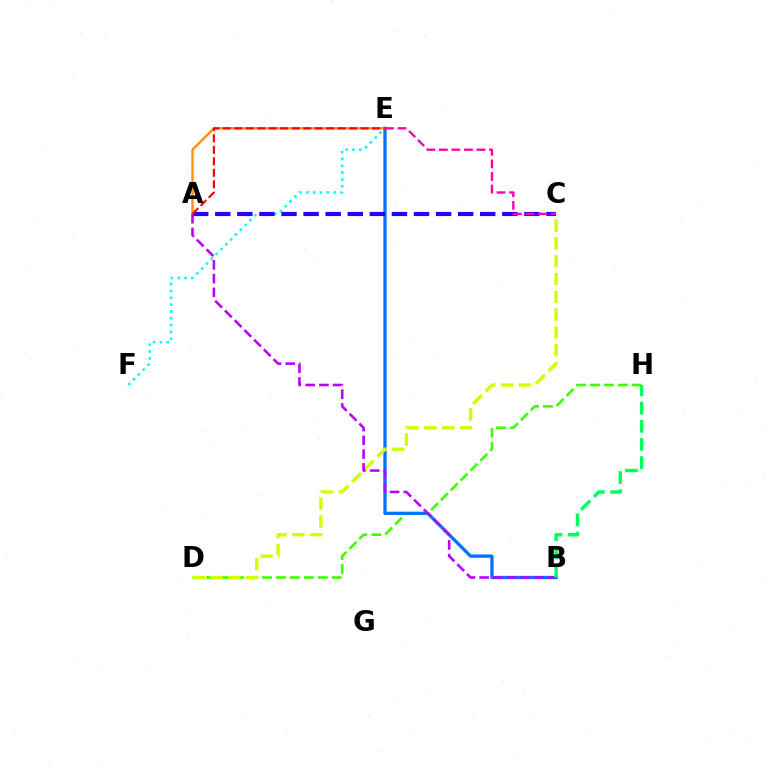{('D', 'H'): [{'color': '#3dff00', 'line_style': 'dashed', 'thickness': 1.9}], ('B', 'E'): [{'color': '#0074ff', 'line_style': 'solid', 'thickness': 2.39}], ('C', 'D'): [{'color': '#d1ff00', 'line_style': 'dashed', 'thickness': 2.42}], ('E', 'F'): [{'color': '#00fff6', 'line_style': 'dotted', 'thickness': 1.86}], ('A', 'E'): [{'color': '#ff9400', 'line_style': 'solid', 'thickness': 1.72}, {'color': '#ff0000', 'line_style': 'dashed', 'thickness': 1.56}], ('A', 'C'): [{'color': '#2500ff', 'line_style': 'dashed', 'thickness': 3.0}], ('A', 'B'): [{'color': '#b900ff', 'line_style': 'dashed', 'thickness': 1.87}], ('B', 'H'): [{'color': '#00ff5c', 'line_style': 'dashed', 'thickness': 2.47}], ('C', 'E'): [{'color': '#ff00ac', 'line_style': 'dashed', 'thickness': 1.71}]}